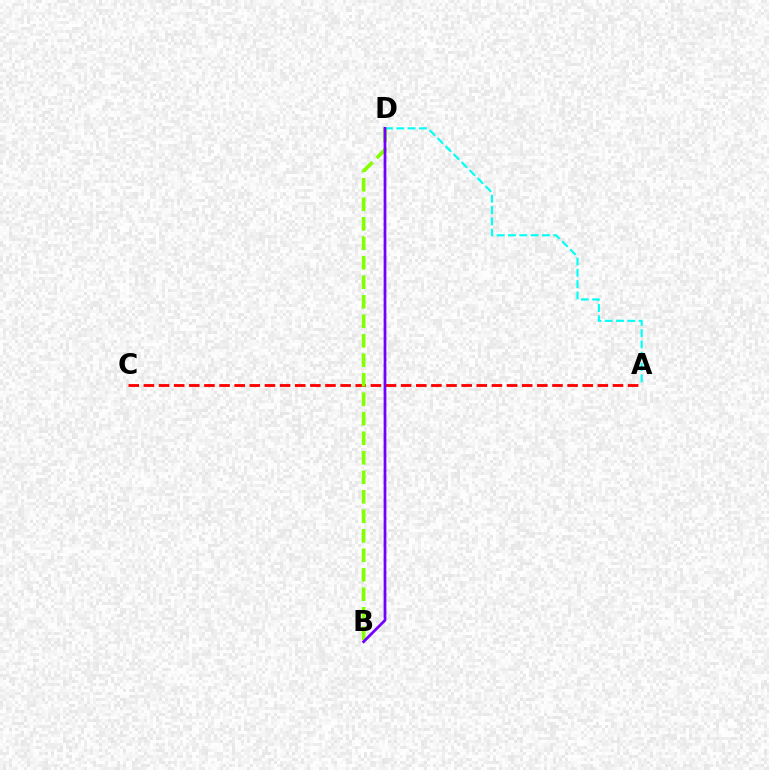{('A', 'C'): [{'color': '#ff0000', 'line_style': 'dashed', 'thickness': 2.06}], ('A', 'D'): [{'color': '#00fff6', 'line_style': 'dashed', 'thickness': 1.54}], ('B', 'D'): [{'color': '#84ff00', 'line_style': 'dashed', 'thickness': 2.65}, {'color': '#7200ff', 'line_style': 'solid', 'thickness': 1.98}]}